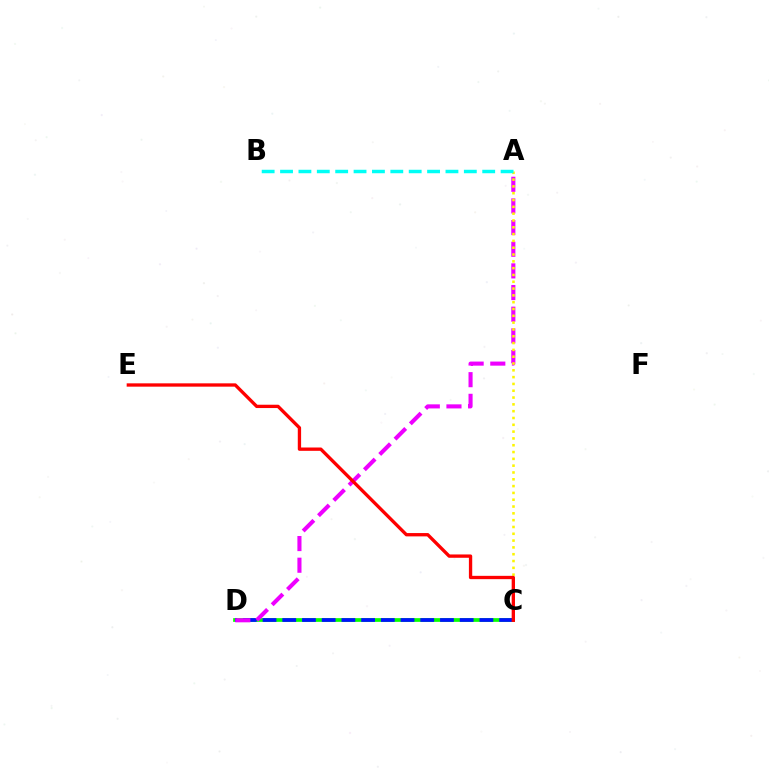{('C', 'D'): [{'color': '#08ff00', 'line_style': 'solid', 'thickness': 2.68}, {'color': '#0010ff', 'line_style': 'dashed', 'thickness': 2.68}], ('A', 'D'): [{'color': '#ee00ff', 'line_style': 'dashed', 'thickness': 2.94}], ('A', 'C'): [{'color': '#fcf500', 'line_style': 'dotted', 'thickness': 1.85}], ('A', 'B'): [{'color': '#00fff6', 'line_style': 'dashed', 'thickness': 2.5}], ('C', 'E'): [{'color': '#ff0000', 'line_style': 'solid', 'thickness': 2.39}]}